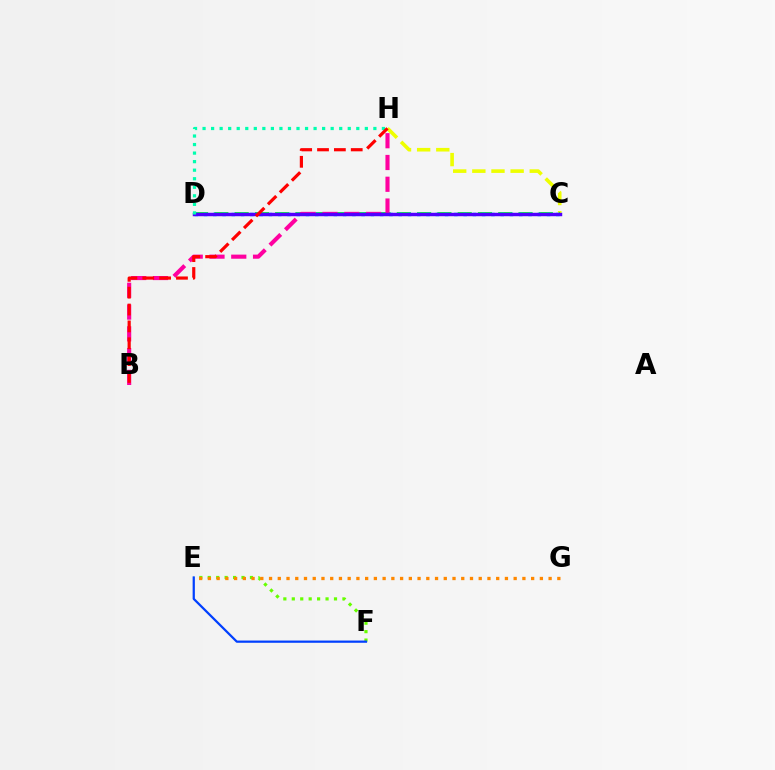{('E', 'F'): [{'color': '#66ff00', 'line_style': 'dotted', 'thickness': 2.29}, {'color': '#003fff', 'line_style': 'solid', 'thickness': 1.61}], ('C', 'H'): [{'color': '#eeff00', 'line_style': 'dashed', 'thickness': 2.6}], ('C', 'D'): [{'color': '#d600ff', 'line_style': 'dashed', 'thickness': 1.94}, {'color': '#00ff27', 'line_style': 'dashed', 'thickness': 2.75}, {'color': '#00c7ff', 'line_style': 'dotted', 'thickness': 2.52}, {'color': '#4f00ff', 'line_style': 'solid', 'thickness': 2.48}], ('E', 'G'): [{'color': '#ff8800', 'line_style': 'dotted', 'thickness': 2.37}], ('B', 'H'): [{'color': '#ff00a0', 'line_style': 'dashed', 'thickness': 2.96}, {'color': '#ff0000', 'line_style': 'dashed', 'thickness': 2.29}], ('D', 'H'): [{'color': '#00ffaf', 'line_style': 'dotted', 'thickness': 2.32}]}